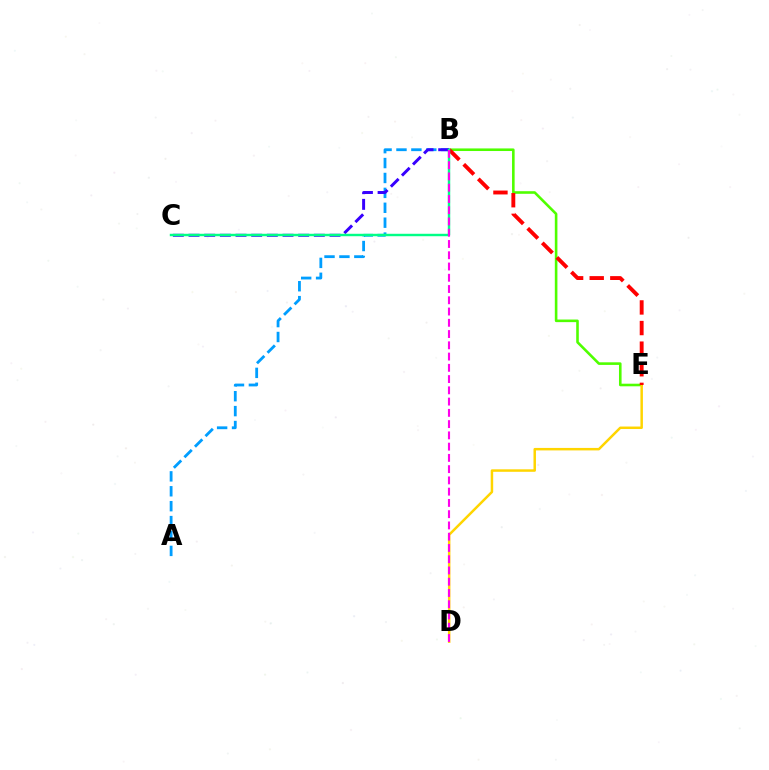{('B', 'E'): [{'color': '#4fff00', 'line_style': 'solid', 'thickness': 1.87}, {'color': '#ff0000', 'line_style': 'dashed', 'thickness': 2.8}], ('A', 'B'): [{'color': '#009eff', 'line_style': 'dashed', 'thickness': 2.03}], ('D', 'E'): [{'color': '#ffd500', 'line_style': 'solid', 'thickness': 1.79}], ('B', 'C'): [{'color': '#3700ff', 'line_style': 'dashed', 'thickness': 2.13}, {'color': '#00ff86', 'line_style': 'solid', 'thickness': 1.75}], ('B', 'D'): [{'color': '#ff00ed', 'line_style': 'dashed', 'thickness': 1.53}]}